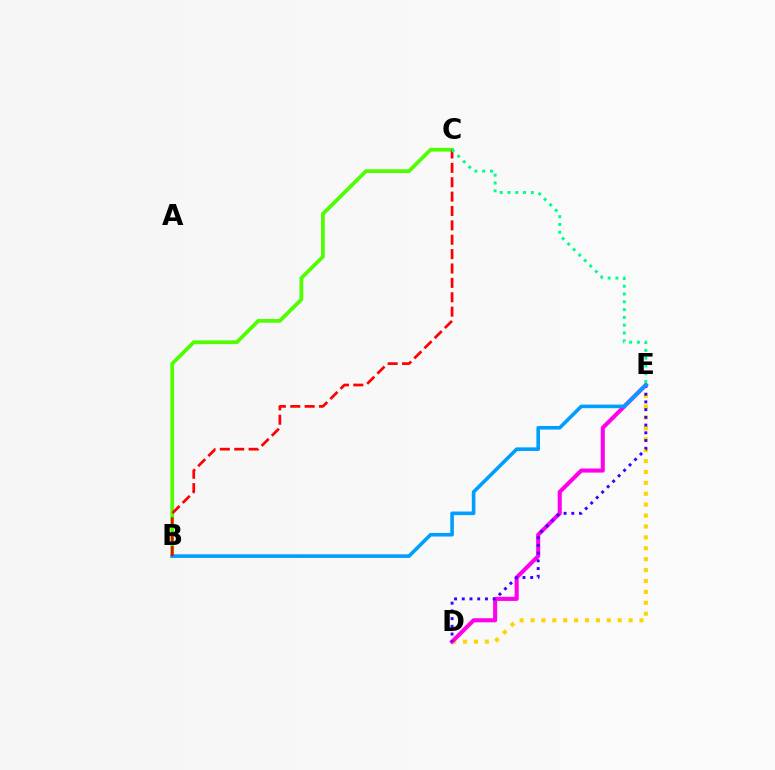{('B', 'C'): [{'color': '#4fff00', 'line_style': 'solid', 'thickness': 2.71}, {'color': '#ff0000', 'line_style': 'dashed', 'thickness': 1.95}], ('D', 'E'): [{'color': '#ffd500', 'line_style': 'dotted', 'thickness': 2.96}, {'color': '#ff00ed', 'line_style': 'solid', 'thickness': 2.93}, {'color': '#3700ff', 'line_style': 'dotted', 'thickness': 2.1}], ('B', 'E'): [{'color': '#009eff', 'line_style': 'solid', 'thickness': 2.59}], ('C', 'E'): [{'color': '#00ff86', 'line_style': 'dotted', 'thickness': 2.12}]}